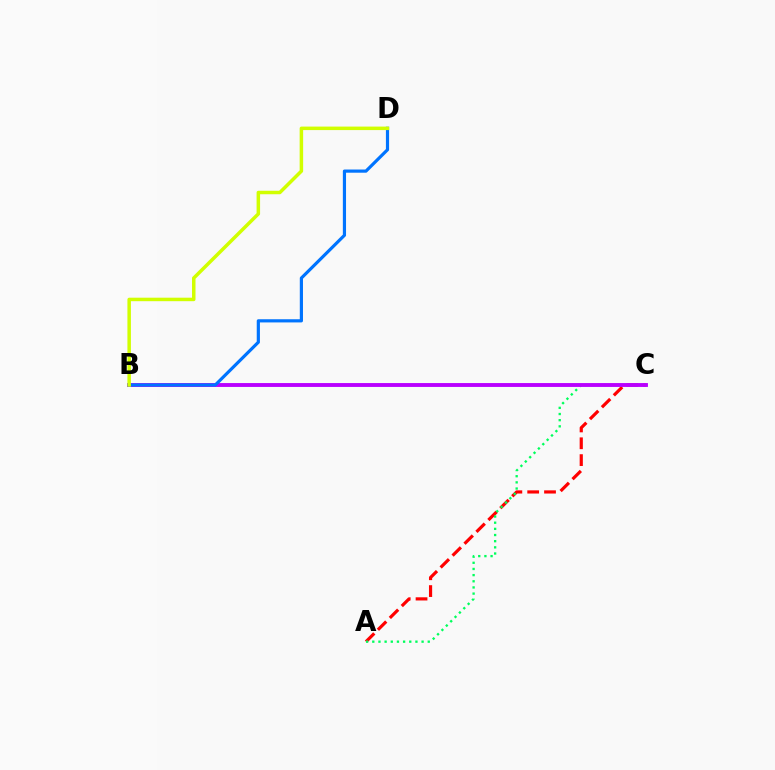{('A', 'C'): [{'color': '#ff0000', 'line_style': 'dashed', 'thickness': 2.29}, {'color': '#00ff5c', 'line_style': 'dotted', 'thickness': 1.67}], ('B', 'C'): [{'color': '#b900ff', 'line_style': 'solid', 'thickness': 2.79}], ('B', 'D'): [{'color': '#0074ff', 'line_style': 'solid', 'thickness': 2.29}, {'color': '#d1ff00', 'line_style': 'solid', 'thickness': 2.52}]}